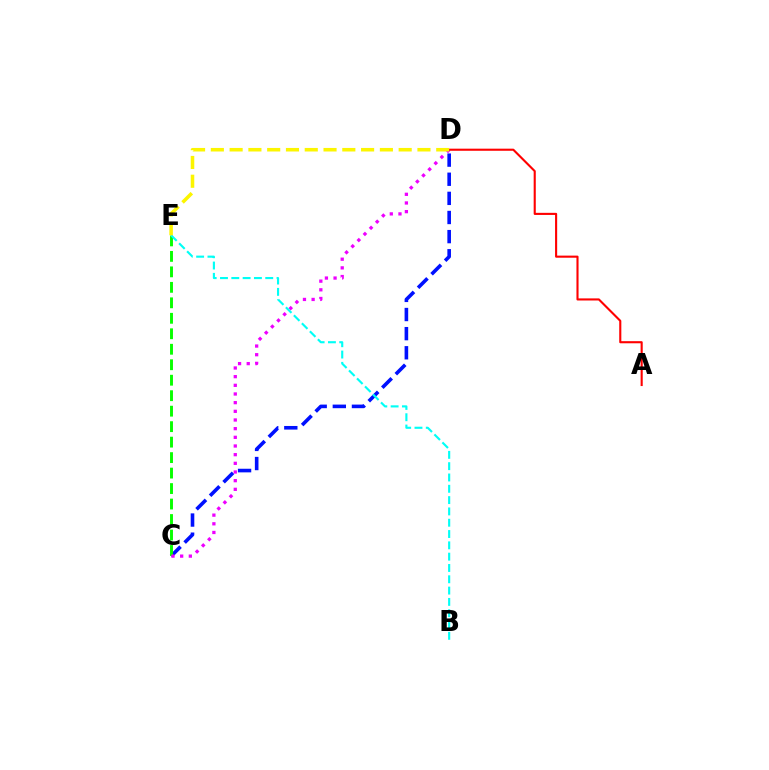{('C', 'D'): [{'color': '#0010ff', 'line_style': 'dashed', 'thickness': 2.6}, {'color': '#ee00ff', 'line_style': 'dotted', 'thickness': 2.35}], ('C', 'E'): [{'color': '#08ff00', 'line_style': 'dashed', 'thickness': 2.1}], ('B', 'E'): [{'color': '#00fff6', 'line_style': 'dashed', 'thickness': 1.54}], ('A', 'D'): [{'color': '#ff0000', 'line_style': 'solid', 'thickness': 1.52}], ('D', 'E'): [{'color': '#fcf500', 'line_style': 'dashed', 'thickness': 2.55}]}